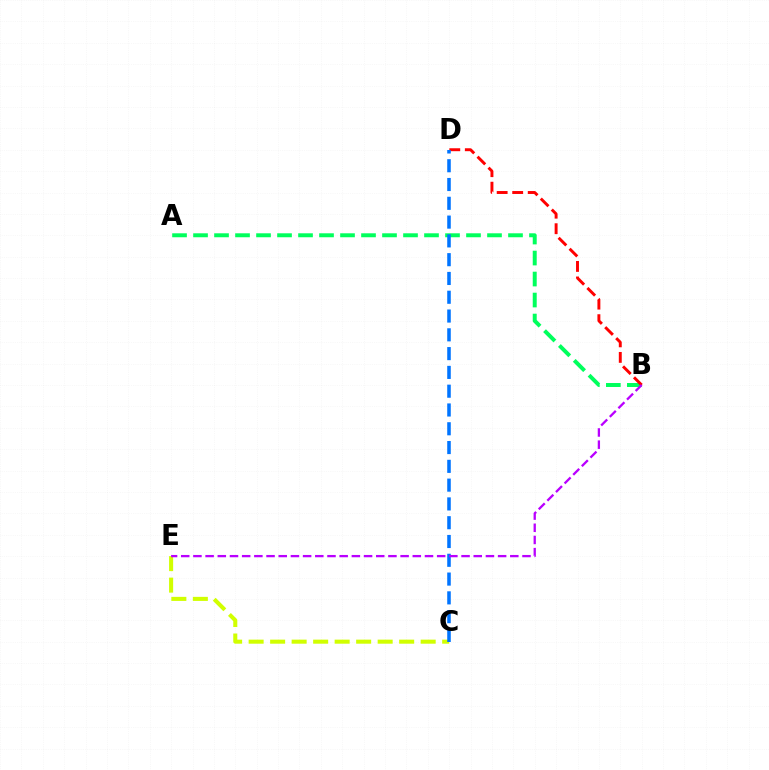{('C', 'E'): [{'color': '#d1ff00', 'line_style': 'dashed', 'thickness': 2.92}], ('A', 'B'): [{'color': '#00ff5c', 'line_style': 'dashed', 'thickness': 2.85}], ('B', 'D'): [{'color': '#ff0000', 'line_style': 'dashed', 'thickness': 2.11}], ('C', 'D'): [{'color': '#0074ff', 'line_style': 'dashed', 'thickness': 2.55}], ('B', 'E'): [{'color': '#b900ff', 'line_style': 'dashed', 'thickness': 1.66}]}